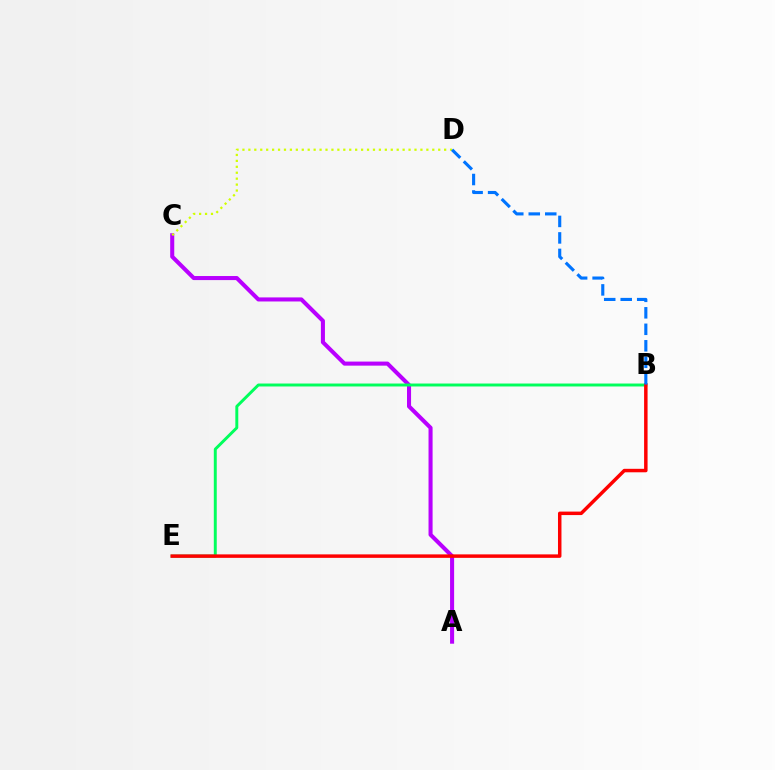{('A', 'C'): [{'color': '#b900ff', 'line_style': 'solid', 'thickness': 2.92}], ('B', 'E'): [{'color': '#00ff5c', 'line_style': 'solid', 'thickness': 2.12}, {'color': '#ff0000', 'line_style': 'solid', 'thickness': 2.5}], ('C', 'D'): [{'color': '#d1ff00', 'line_style': 'dotted', 'thickness': 1.61}], ('B', 'D'): [{'color': '#0074ff', 'line_style': 'dashed', 'thickness': 2.24}]}